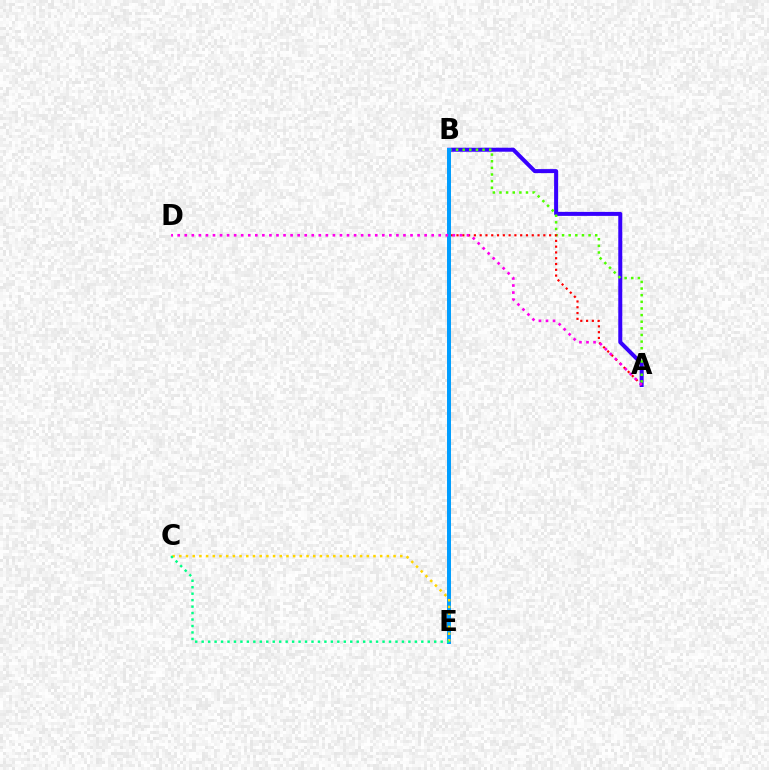{('A', 'B'): [{'color': '#3700ff', 'line_style': 'solid', 'thickness': 2.88}, {'color': '#4fff00', 'line_style': 'dotted', 'thickness': 1.8}, {'color': '#ff0000', 'line_style': 'dotted', 'thickness': 1.57}], ('B', 'E'): [{'color': '#009eff', 'line_style': 'solid', 'thickness': 2.86}], ('A', 'D'): [{'color': '#ff00ed', 'line_style': 'dotted', 'thickness': 1.92}], ('C', 'E'): [{'color': '#ffd500', 'line_style': 'dotted', 'thickness': 1.82}, {'color': '#00ff86', 'line_style': 'dotted', 'thickness': 1.76}]}